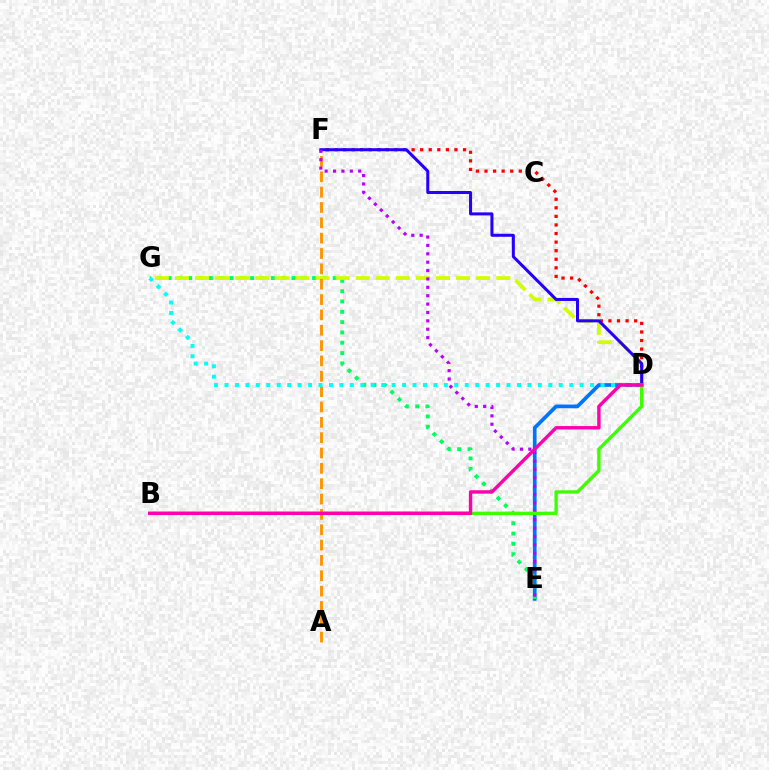{('D', 'F'): [{'color': '#ff0000', 'line_style': 'dotted', 'thickness': 2.33}, {'color': '#2500ff', 'line_style': 'solid', 'thickness': 2.18}], ('D', 'E'): [{'color': '#0074ff', 'line_style': 'solid', 'thickness': 2.66}], ('E', 'G'): [{'color': '#00ff5c', 'line_style': 'dotted', 'thickness': 2.8}], ('D', 'G'): [{'color': '#d1ff00', 'line_style': 'dashed', 'thickness': 2.73}, {'color': '#00fff6', 'line_style': 'dotted', 'thickness': 2.84}], ('A', 'F'): [{'color': '#ff9400', 'line_style': 'dashed', 'thickness': 2.08}], ('E', 'F'): [{'color': '#b900ff', 'line_style': 'dotted', 'thickness': 2.28}], ('B', 'D'): [{'color': '#3dff00', 'line_style': 'solid', 'thickness': 2.41}, {'color': '#ff00ac', 'line_style': 'solid', 'thickness': 2.46}]}